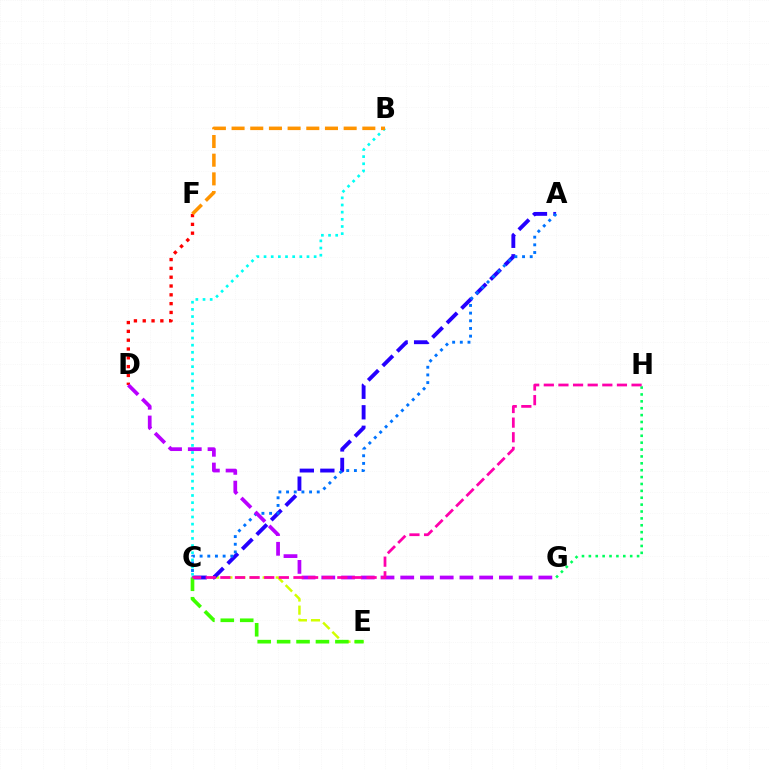{('C', 'E'): [{'color': '#d1ff00', 'line_style': 'dashed', 'thickness': 1.78}, {'color': '#3dff00', 'line_style': 'dashed', 'thickness': 2.64}], ('A', 'C'): [{'color': '#2500ff', 'line_style': 'dashed', 'thickness': 2.79}, {'color': '#0074ff', 'line_style': 'dotted', 'thickness': 2.08}], ('B', 'C'): [{'color': '#00fff6', 'line_style': 'dotted', 'thickness': 1.94}], ('D', 'F'): [{'color': '#ff0000', 'line_style': 'dotted', 'thickness': 2.39}], ('B', 'F'): [{'color': '#ff9400', 'line_style': 'dashed', 'thickness': 2.54}], ('D', 'G'): [{'color': '#b900ff', 'line_style': 'dashed', 'thickness': 2.68}], ('G', 'H'): [{'color': '#00ff5c', 'line_style': 'dotted', 'thickness': 1.87}], ('C', 'H'): [{'color': '#ff00ac', 'line_style': 'dashed', 'thickness': 1.99}]}